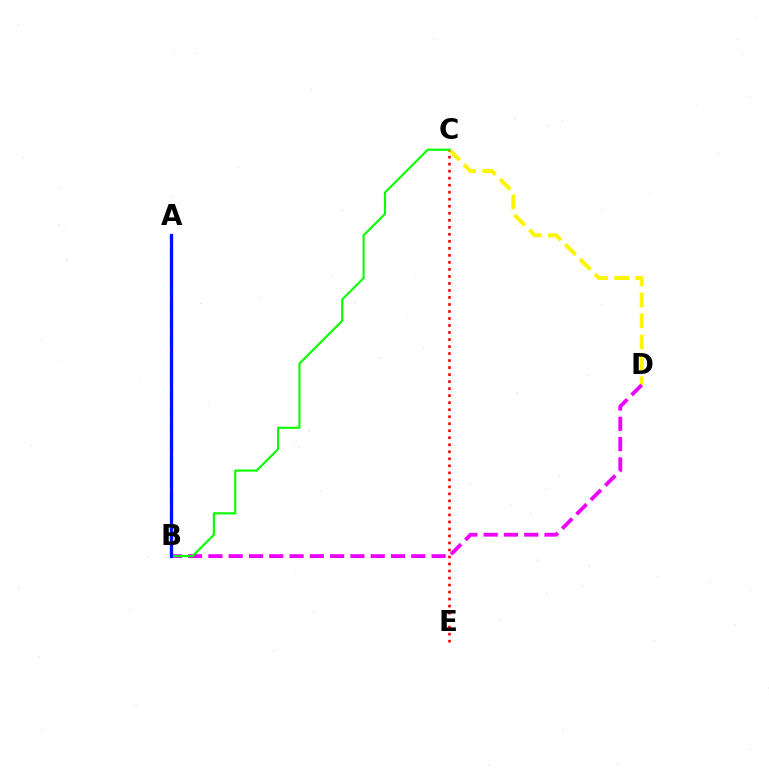{('C', 'D'): [{'color': '#fcf500', 'line_style': 'dashed', 'thickness': 2.85}], ('B', 'D'): [{'color': '#ee00ff', 'line_style': 'dashed', 'thickness': 2.76}], ('C', 'E'): [{'color': '#ff0000', 'line_style': 'dotted', 'thickness': 1.91}], ('B', 'C'): [{'color': '#08ff00', 'line_style': 'solid', 'thickness': 1.54}], ('A', 'B'): [{'color': '#00fff6', 'line_style': 'dashed', 'thickness': 2.37}, {'color': '#0010ff', 'line_style': 'solid', 'thickness': 2.34}]}